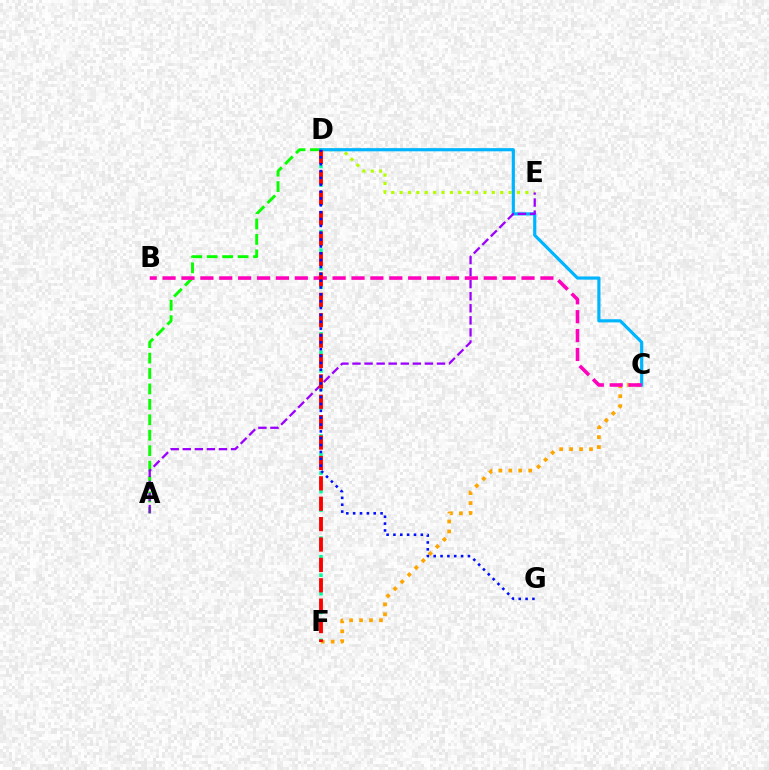{('D', 'E'): [{'color': '#b3ff00', 'line_style': 'dotted', 'thickness': 2.28}], ('A', 'D'): [{'color': '#08ff00', 'line_style': 'dashed', 'thickness': 2.1}], ('C', 'D'): [{'color': '#00b5ff', 'line_style': 'solid', 'thickness': 2.28}], ('A', 'E'): [{'color': '#9b00ff', 'line_style': 'dashed', 'thickness': 1.64}], ('C', 'F'): [{'color': '#ffa500', 'line_style': 'dotted', 'thickness': 2.7}], ('D', 'F'): [{'color': '#00ff9d', 'line_style': 'dotted', 'thickness': 2.52}, {'color': '#ff0000', 'line_style': 'dashed', 'thickness': 2.77}], ('B', 'C'): [{'color': '#ff00bd', 'line_style': 'dashed', 'thickness': 2.57}], ('D', 'G'): [{'color': '#0010ff', 'line_style': 'dotted', 'thickness': 1.86}]}